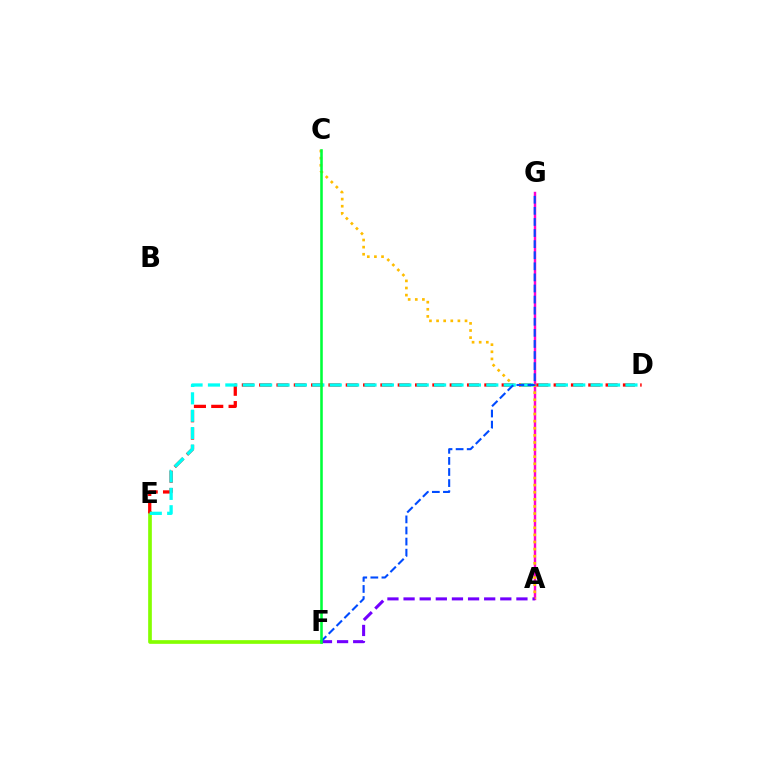{('E', 'F'): [{'color': '#84ff00', 'line_style': 'solid', 'thickness': 2.65}], ('D', 'E'): [{'color': '#ff0000', 'line_style': 'dashed', 'thickness': 2.35}, {'color': '#00fff6', 'line_style': 'dashed', 'thickness': 2.36}], ('A', 'G'): [{'color': '#ff00cf', 'line_style': 'solid', 'thickness': 1.76}], ('A', 'C'): [{'color': '#ffbd00', 'line_style': 'dotted', 'thickness': 1.93}], ('A', 'F'): [{'color': '#7200ff', 'line_style': 'dashed', 'thickness': 2.19}], ('F', 'G'): [{'color': '#004bff', 'line_style': 'dashed', 'thickness': 1.51}], ('C', 'F'): [{'color': '#00ff39', 'line_style': 'solid', 'thickness': 1.85}]}